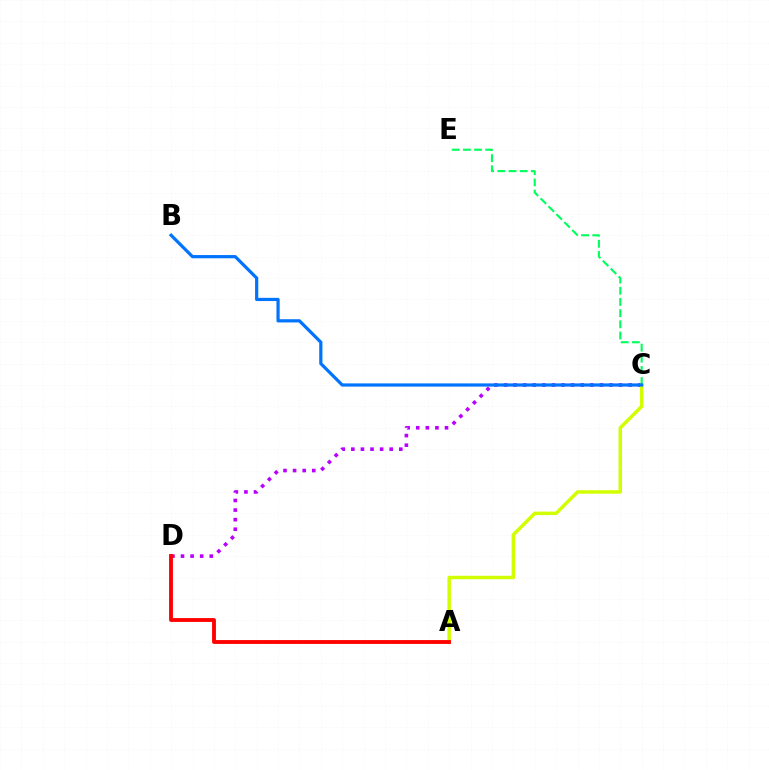{('C', 'D'): [{'color': '#b900ff', 'line_style': 'dotted', 'thickness': 2.61}], ('A', 'C'): [{'color': '#d1ff00', 'line_style': 'solid', 'thickness': 2.5}], ('C', 'E'): [{'color': '#00ff5c', 'line_style': 'dashed', 'thickness': 1.52}], ('A', 'D'): [{'color': '#ff0000', 'line_style': 'solid', 'thickness': 2.77}], ('B', 'C'): [{'color': '#0074ff', 'line_style': 'solid', 'thickness': 2.31}]}